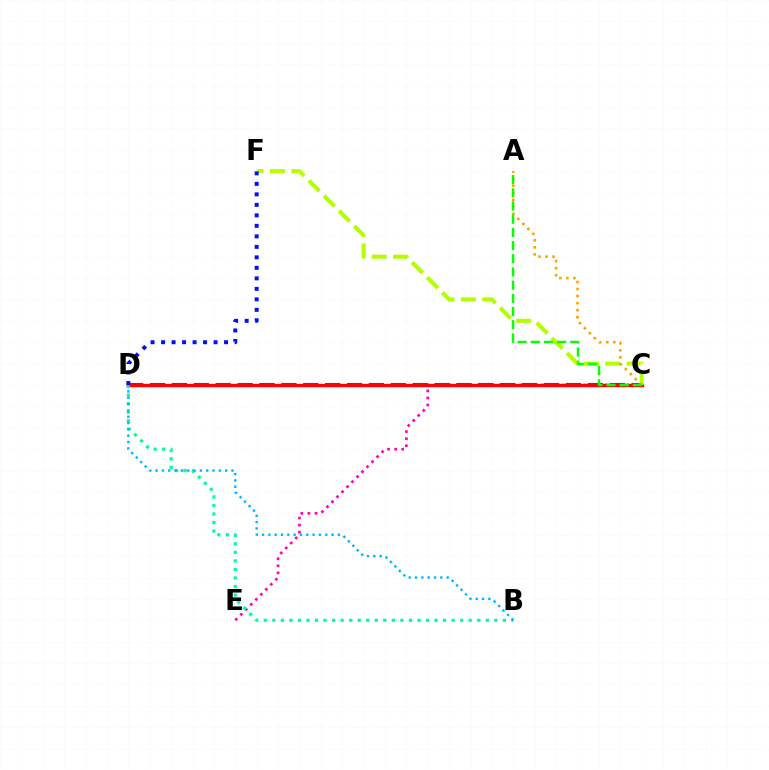{('C', 'E'): [{'color': '#ff00bd', 'line_style': 'dotted', 'thickness': 1.92}], ('C', 'D'): [{'color': '#9b00ff', 'line_style': 'dashed', 'thickness': 2.97}, {'color': '#ff0000', 'line_style': 'solid', 'thickness': 2.4}], ('C', 'F'): [{'color': '#b3ff00', 'line_style': 'dashed', 'thickness': 2.9}], ('A', 'C'): [{'color': '#ffa500', 'line_style': 'dotted', 'thickness': 1.91}, {'color': '#08ff00', 'line_style': 'dashed', 'thickness': 1.79}], ('B', 'D'): [{'color': '#00ff9d', 'line_style': 'dotted', 'thickness': 2.32}, {'color': '#00b5ff', 'line_style': 'dotted', 'thickness': 1.72}], ('D', 'F'): [{'color': '#0010ff', 'line_style': 'dotted', 'thickness': 2.85}]}